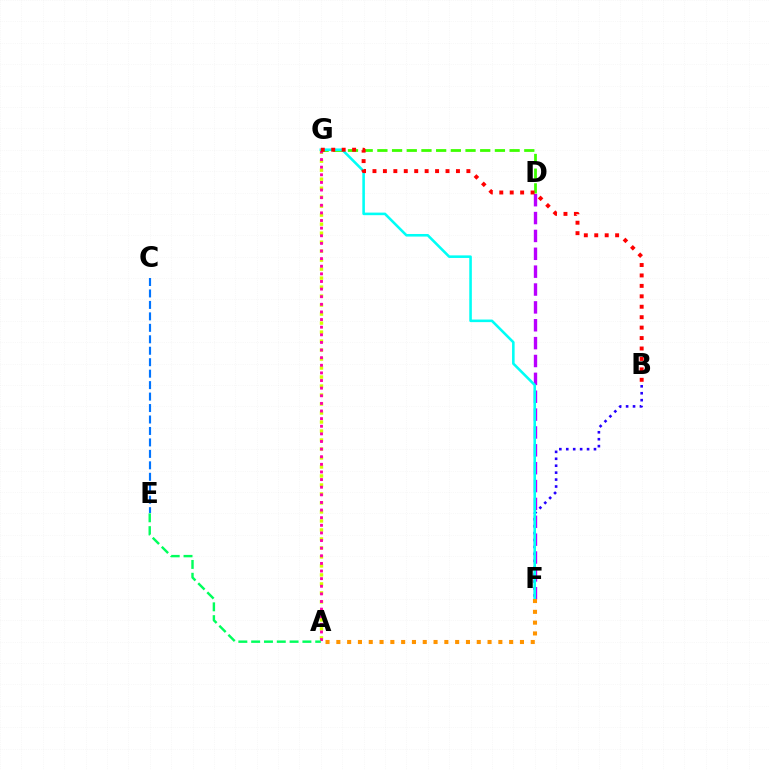{('A', 'G'): [{'color': '#d1ff00', 'line_style': 'dotted', 'thickness': 2.44}, {'color': '#ff00ac', 'line_style': 'dotted', 'thickness': 2.07}], ('D', 'G'): [{'color': '#3dff00', 'line_style': 'dashed', 'thickness': 2.0}], ('B', 'F'): [{'color': '#2500ff', 'line_style': 'dotted', 'thickness': 1.88}], ('D', 'F'): [{'color': '#b900ff', 'line_style': 'dashed', 'thickness': 2.43}], ('F', 'G'): [{'color': '#00fff6', 'line_style': 'solid', 'thickness': 1.86}], ('C', 'E'): [{'color': '#0074ff', 'line_style': 'dashed', 'thickness': 1.56}], ('A', 'E'): [{'color': '#00ff5c', 'line_style': 'dashed', 'thickness': 1.74}], ('A', 'F'): [{'color': '#ff9400', 'line_style': 'dotted', 'thickness': 2.93}], ('B', 'G'): [{'color': '#ff0000', 'line_style': 'dotted', 'thickness': 2.84}]}